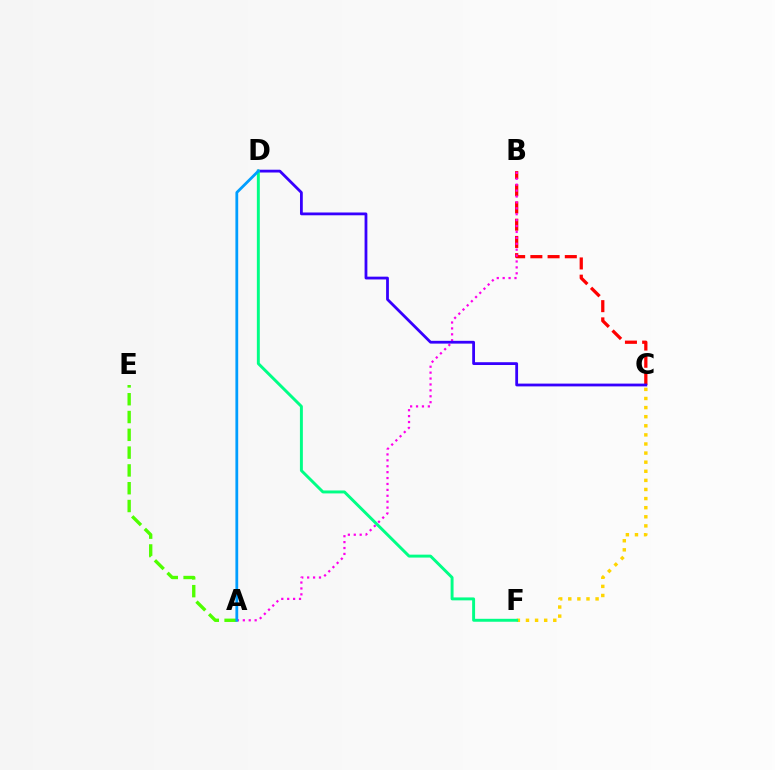{('B', 'C'): [{'color': '#ff0000', 'line_style': 'dashed', 'thickness': 2.34}], ('C', 'F'): [{'color': '#ffd500', 'line_style': 'dotted', 'thickness': 2.47}], ('A', 'E'): [{'color': '#4fff00', 'line_style': 'dashed', 'thickness': 2.42}], ('A', 'B'): [{'color': '#ff00ed', 'line_style': 'dotted', 'thickness': 1.61}], ('C', 'D'): [{'color': '#3700ff', 'line_style': 'solid', 'thickness': 2.01}], ('D', 'F'): [{'color': '#00ff86', 'line_style': 'solid', 'thickness': 2.11}], ('A', 'D'): [{'color': '#009eff', 'line_style': 'solid', 'thickness': 2.01}]}